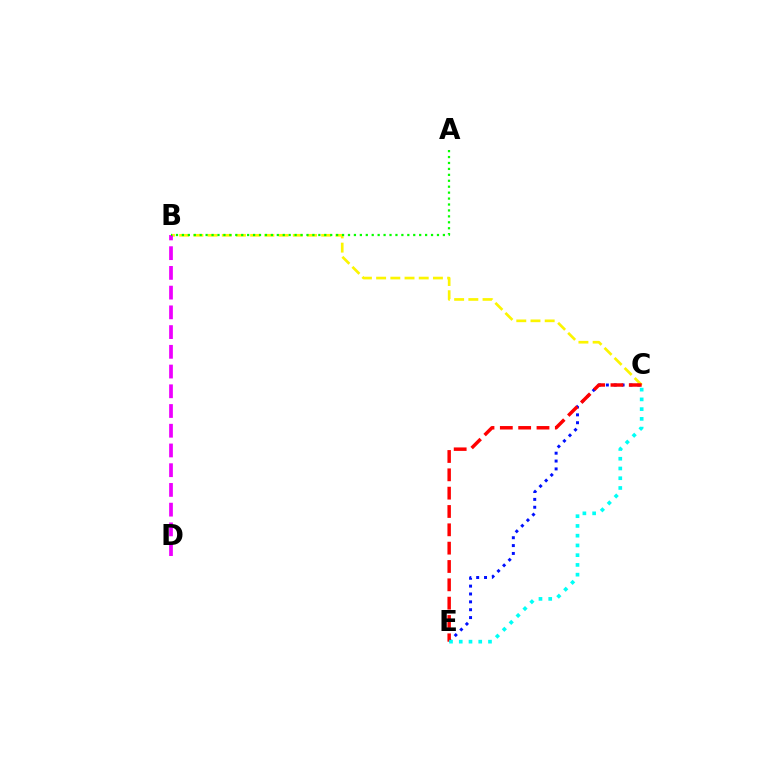{('C', 'E'): [{'color': '#0010ff', 'line_style': 'dotted', 'thickness': 2.14}, {'color': '#ff0000', 'line_style': 'dashed', 'thickness': 2.49}, {'color': '#00fff6', 'line_style': 'dotted', 'thickness': 2.65}], ('B', 'C'): [{'color': '#fcf500', 'line_style': 'dashed', 'thickness': 1.93}], ('B', 'D'): [{'color': '#ee00ff', 'line_style': 'dashed', 'thickness': 2.68}], ('A', 'B'): [{'color': '#08ff00', 'line_style': 'dotted', 'thickness': 1.61}]}